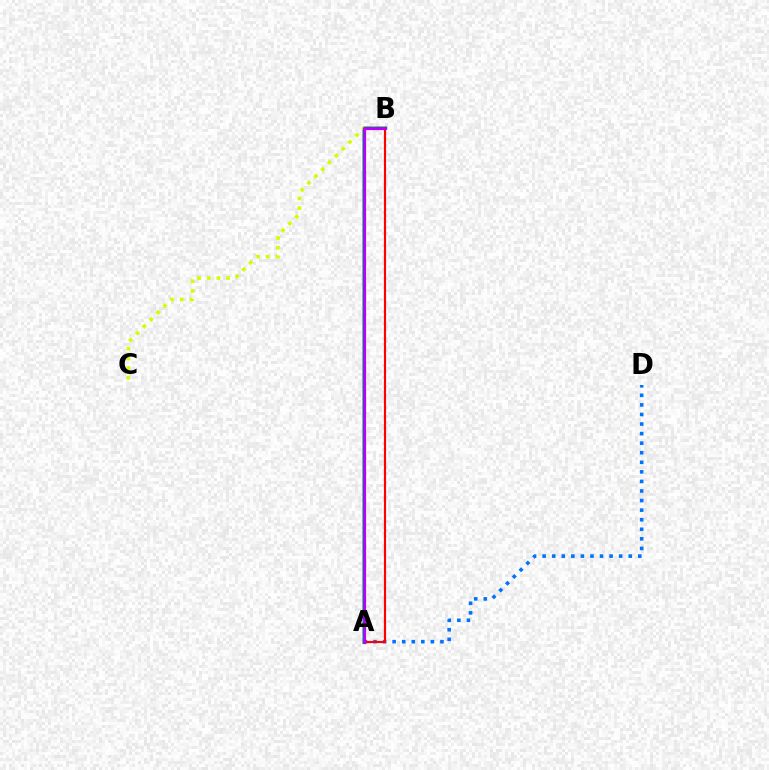{('A', 'B'): [{'color': '#00ff5c', 'line_style': 'solid', 'thickness': 2.7}, {'color': '#ff0000', 'line_style': 'solid', 'thickness': 1.56}, {'color': '#b900ff', 'line_style': 'solid', 'thickness': 2.31}], ('B', 'C'): [{'color': '#d1ff00', 'line_style': 'dotted', 'thickness': 2.63}], ('A', 'D'): [{'color': '#0074ff', 'line_style': 'dotted', 'thickness': 2.6}]}